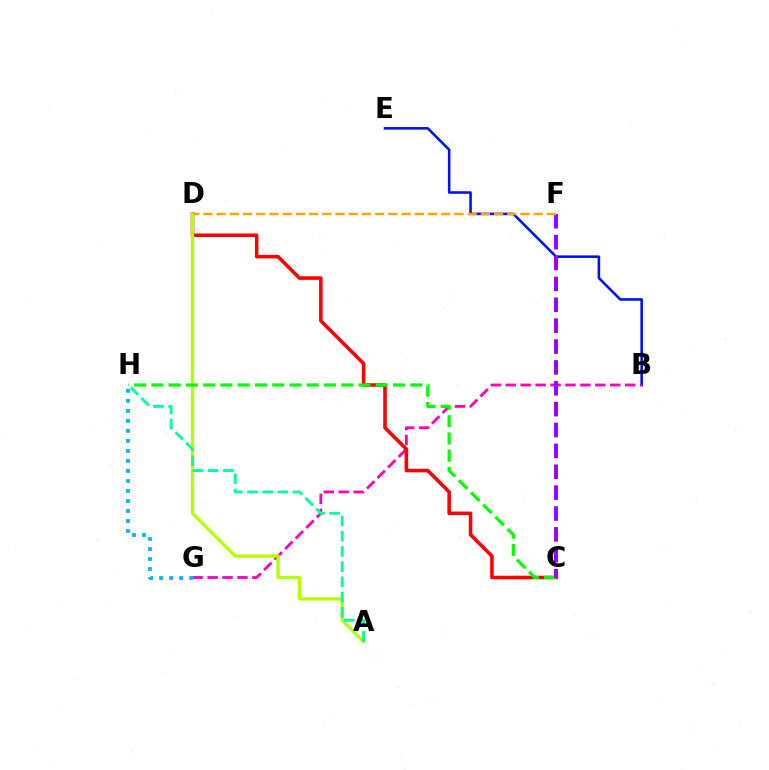{('B', 'E'): [{'color': '#0010ff', 'line_style': 'solid', 'thickness': 1.85}], ('B', 'G'): [{'color': '#ff00bd', 'line_style': 'dashed', 'thickness': 2.03}], ('C', 'D'): [{'color': '#ff0000', 'line_style': 'solid', 'thickness': 2.56}], ('A', 'D'): [{'color': '#b3ff00', 'line_style': 'solid', 'thickness': 2.36}], ('C', 'H'): [{'color': '#08ff00', 'line_style': 'dashed', 'thickness': 2.34}], ('C', 'F'): [{'color': '#9b00ff', 'line_style': 'dashed', 'thickness': 2.84}], ('G', 'H'): [{'color': '#00b5ff', 'line_style': 'dotted', 'thickness': 2.72}], ('D', 'F'): [{'color': '#ffa500', 'line_style': 'dashed', 'thickness': 1.79}], ('A', 'H'): [{'color': '#00ff9d', 'line_style': 'dashed', 'thickness': 2.06}]}